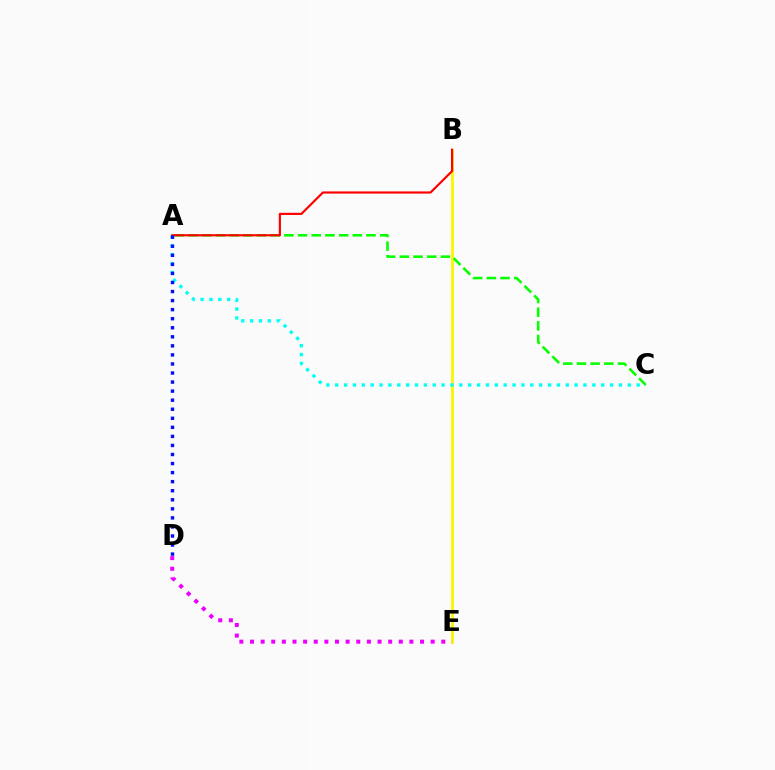{('B', 'E'): [{'color': '#fcf500', 'line_style': 'solid', 'thickness': 2.0}], ('D', 'E'): [{'color': '#ee00ff', 'line_style': 'dotted', 'thickness': 2.89}], ('A', 'C'): [{'color': '#08ff00', 'line_style': 'dashed', 'thickness': 1.86}, {'color': '#00fff6', 'line_style': 'dotted', 'thickness': 2.41}], ('A', 'B'): [{'color': '#ff0000', 'line_style': 'solid', 'thickness': 1.56}], ('A', 'D'): [{'color': '#0010ff', 'line_style': 'dotted', 'thickness': 2.46}]}